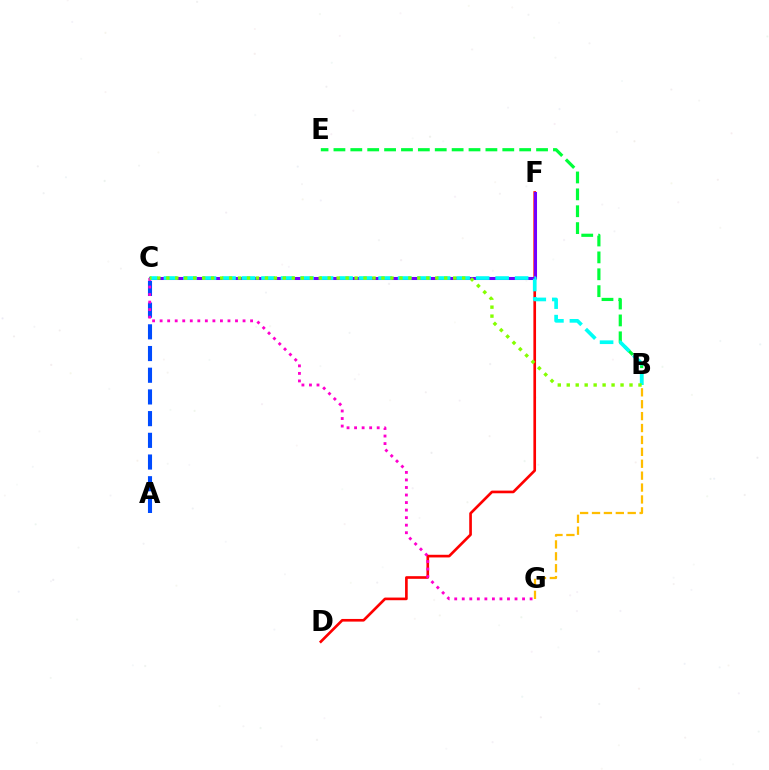{('A', 'C'): [{'color': '#004bff', 'line_style': 'dashed', 'thickness': 2.95}], ('D', 'F'): [{'color': '#ff0000', 'line_style': 'solid', 'thickness': 1.91}], ('B', 'G'): [{'color': '#ffbd00', 'line_style': 'dashed', 'thickness': 1.62}], ('C', 'F'): [{'color': '#7200ff', 'line_style': 'solid', 'thickness': 2.19}], ('C', 'G'): [{'color': '#ff00cf', 'line_style': 'dotted', 'thickness': 2.05}], ('B', 'E'): [{'color': '#00ff39', 'line_style': 'dashed', 'thickness': 2.29}], ('B', 'C'): [{'color': '#00fff6', 'line_style': 'dashed', 'thickness': 2.65}, {'color': '#84ff00', 'line_style': 'dotted', 'thickness': 2.44}]}